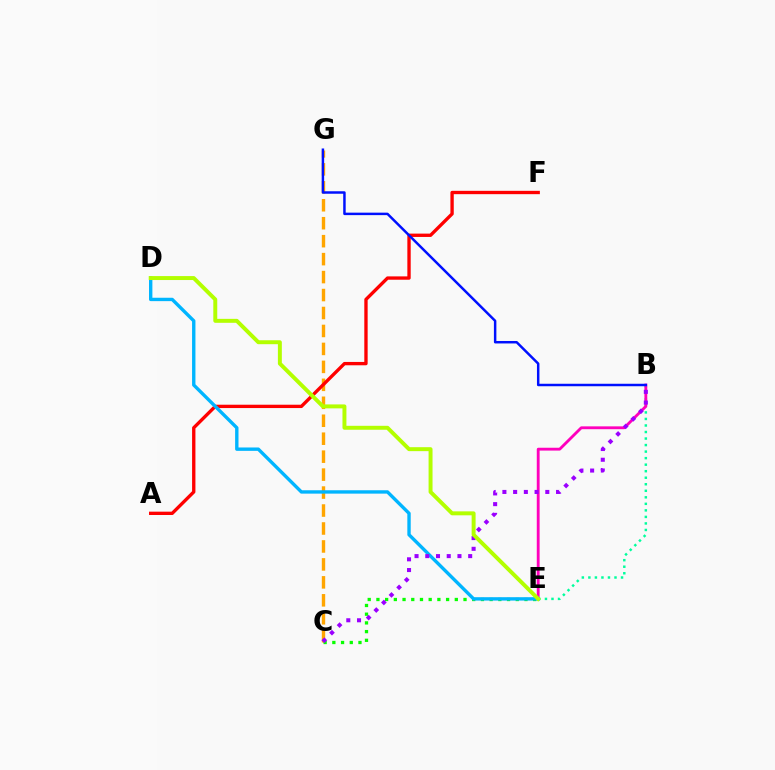{('C', 'G'): [{'color': '#ffa500', 'line_style': 'dashed', 'thickness': 2.44}], ('C', 'E'): [{'color': '#08ff00', 'line_style': 'dotted', 'thickness': 2.37}], ('B', 'E'): [{'color': '#00ff9d', 'line_style': 'dotted', 'thickness': 1.77}, {'color': '#ff00bd', 'line_style': 'solid', 'thickness': 2.05}], ('A', 'F'): [{'color': '#ff0000', 'line_style': 'solid', 'thickness': 2.41}], ('D', 'E'): [{'color': '#00b5ff', 'line_style': 'solid', 'thickness': 2.43}, {'color': '#b3ff00', 'line_style': 'solid', 'thickness': 2.84}], ('B', 'C'): [{'color': '#9b00ff', 'line_style': 'dotted', 'thickness': 2.91}], ('B', 'G'): [{'color': '#0010ff', 'line_style': 'solid', 'thickness': 1.78}]}